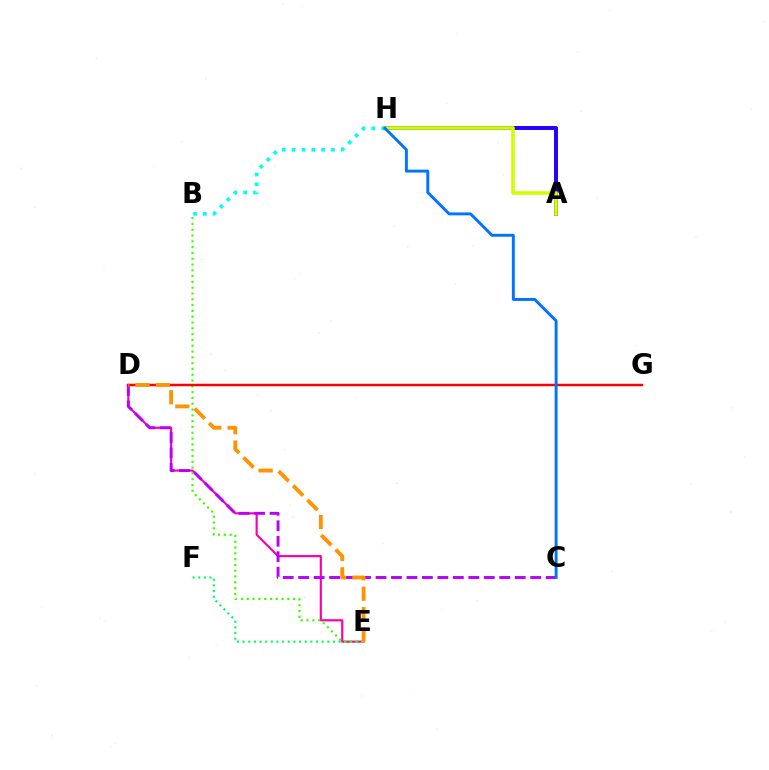{('D', 'E'): [{'color': '#ff00ac', 'line_style': 'solid', 'thickness': 1.57}, {'color': '#ff9400', 'line_style': 'dashed', 'thickness': 2.77}], ('A', 'H'): [{'color': '#2500ff', 'line_style': 'solid', 'thickness': 2.85}, {'color': '#d1ff00', 'line_style': 'solid', 'thickness': 2.62}], ('E', 'F'): [{'color': '#00ff5c', 'line_style': 'dotted', 'thickness': 1.53}], ('C', 'D'): [{'color': '#b900ff', 'line_style': 'dashed', 'thickness': 2.1}], ('B', 'E'): [{'color': '#3dff00', 'line_style': 'dotted', 'thickness': 1.58}], ('B', 'H'): [{'color': '#00fff6', 'line_style': 'dotted', 'thickness': 2.67}], ('D', 'G'): [{'color': '#ff0000', 'line_style': 'solid', 'thickness': 1.77}], ('C', 'H'): [{'color': '#0074ff', 'line_style': 'solid', 'thickness': 2.1}]}